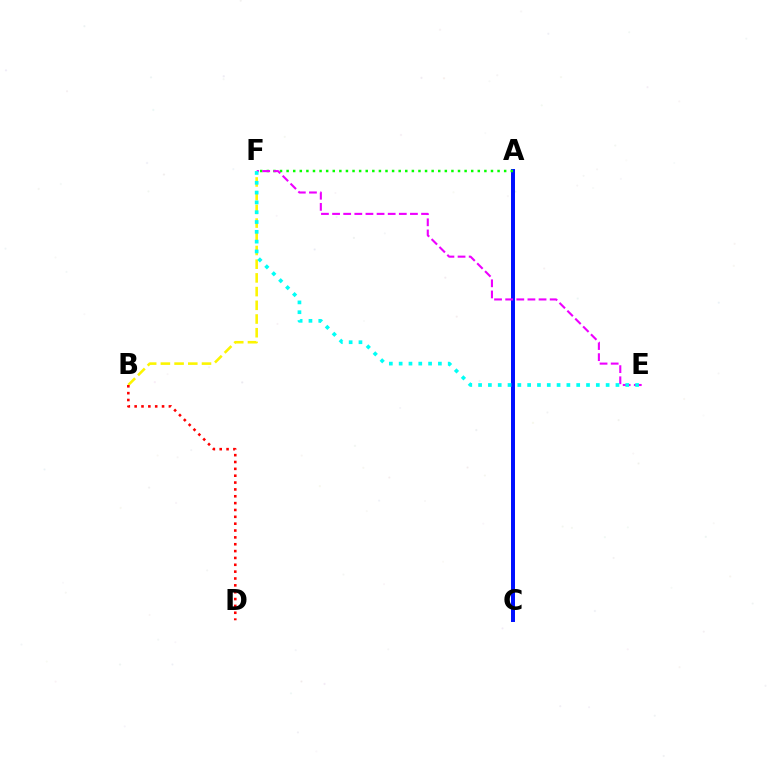{('B', 'F'): [{'color': '#fcf500', 'line_style': 'dashed', 'thickness': 1.86}], ('B', 'D'): [{'color': '#ff0000', 'line_style': 'dotted', 'thickness': 1.86}], ('A', 'C'): [{'color': '#0010ff', 'line_style': 'solid', 'thickness': 2.86}], ('A', 'F'): [{'color': '#08ff00', 'line_style': 'dotted', 'thickness': 1.79}], ('E', 'F'): [{'color': '#ee00ff', 'line_style': 'dashed', 'thickness': 1.51}, {'color': '#00fff6', 'line_style': 'dotted', 'thickness': 2.67}]}